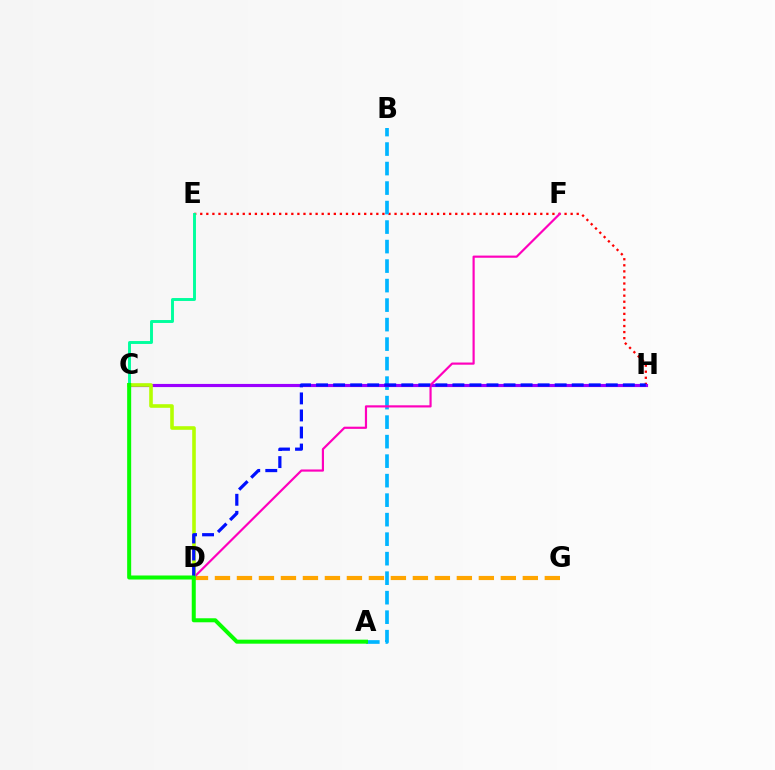{('E', 'H'): [{'color': '#ff0000', 'line_style': 'dotted', 'thickness': 1.65}], ('A', 'B'): [{'color': '#00b5ff', 'line_style': 'dashed', 'thickness': 2.65}], ('C', 'E'): [{'color': '#00ff9d', 'line_style': 'solid', 'thickness': 2.1}], ('C', 'H'): [{'color': '#9b00ff', 'line_style': 'solid', 'thickness': 2.27}], ('D', 'G'): [{'color': '#ffa500', 'line_style': 'dashed', 'thickness': 2.99}], ('D', 'F'): [{'color': '#ff00bd', 'line_style': 'solid', 'thickness': 1.57}], ('C', 'D'): [{'color': '#b3ff00', 'line_style': 'solid', 'thickness': 2.59}], ('D', 'H'): [{'color': '#0010ff', 'line_style': 'dashed', 'thickness': 2.32}], ('A', 'C'): [{'color': '#08ff00', 'line_style': 'solid', 'thickness': 2.89}]}